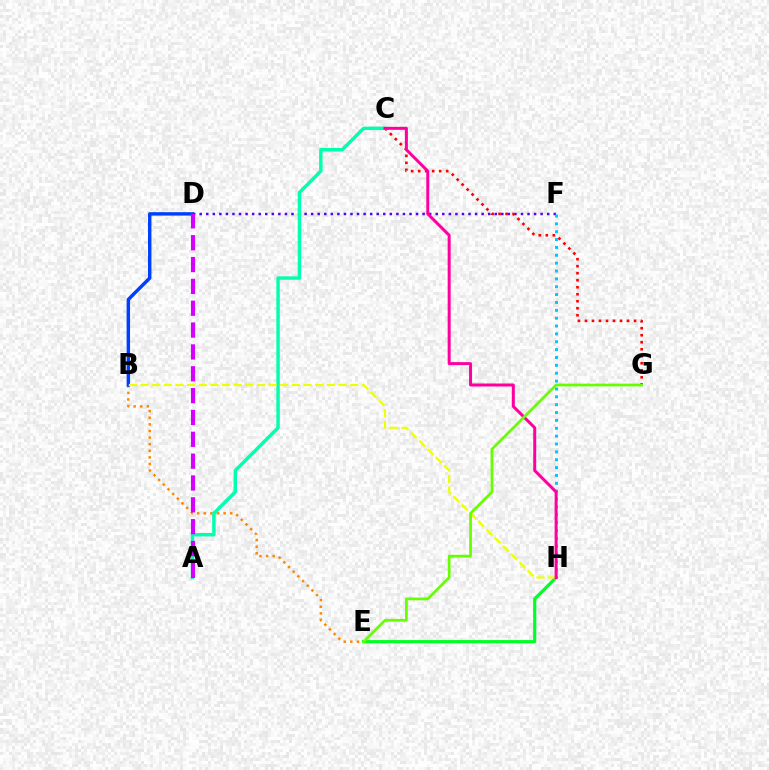{('D', 'F'): [{'color': '#4f00ff', 'line_style': 'dotted', 'thickness': 1.78}], ('B', 'E'): [{'color': '#ff8800', 'line_style': 'dotted', 'thickness': 1.8}], ('C', 'G'): [{'color': '#ff0000', 'line_style': 'dotted', 'thickness': 1.9}], ('F', 'H'): [{'color': '#00c7ff', 'line_style': 'dotted', 'thickness': 2.14}], ('A', 'C'): [{'color': '#00ffaf', 'line_style': 'solid', 'thickness': 2.47}], ('B', 'D'): [{'color': '#003fff', 'line_style': 'solid', 'thickness': 2.46}], ('E', 'H'): [{'color': '#00ff27', 'line_style': 'solid', 'thickness': 2.28}], ('B', 'H'): [{'color': '#eeff00', 'line_style': 'dashed', 'thickness': 1.58}], ('A', 'D'): [{'color': '#d600ff', 'line_style': 'dashed', 'thickness': 2.97}], ('C', 'H'): [{'color': '#ff00a0', 'line_style': 'solid', 'thickness': 2.16}], ('E', 'G'): [{'color': '#66ff00', 'line_style': 'solid', 'thickness': 1.95}]}